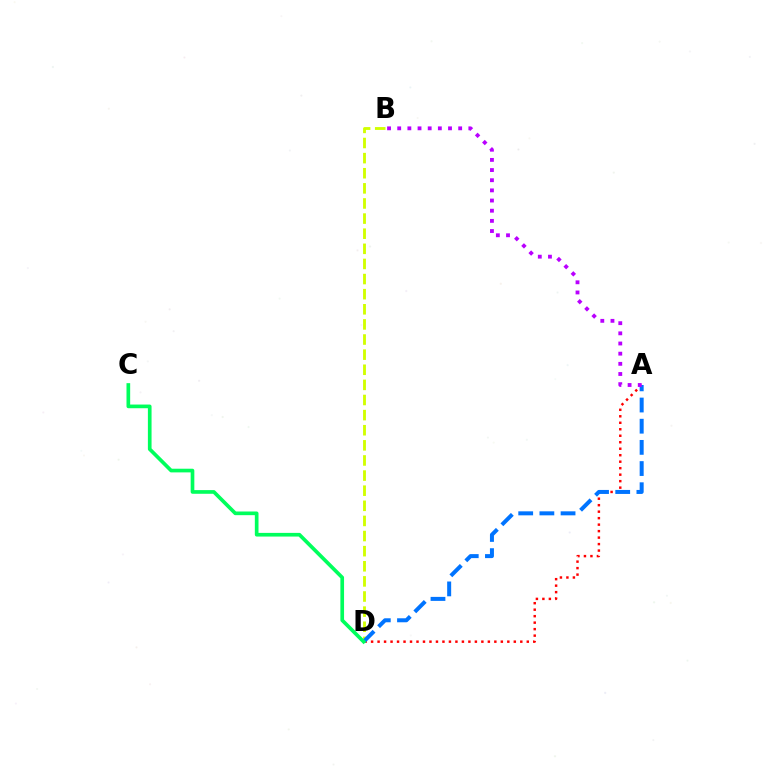{('A', 'D'): [{'color': '#ff0000', 'line_style': 'dotted', 'thickness': 1.76}, {'color': '#0074ff', 'line_style': 'dashed', 'thickness': 2.88}], ('B', 'D'): [{'color': '#d1ff00', 'line_style': 'dashed', 'thickness': 2.05}], ('A', 'B'): [{'color': '#b900ff', 'line_style': 'dotted', 'thickness': 2.76}], ('C', 'D'): [{'color': '#00ff5c', 'line_style': 'solid', 'thickness': 2.64}]}